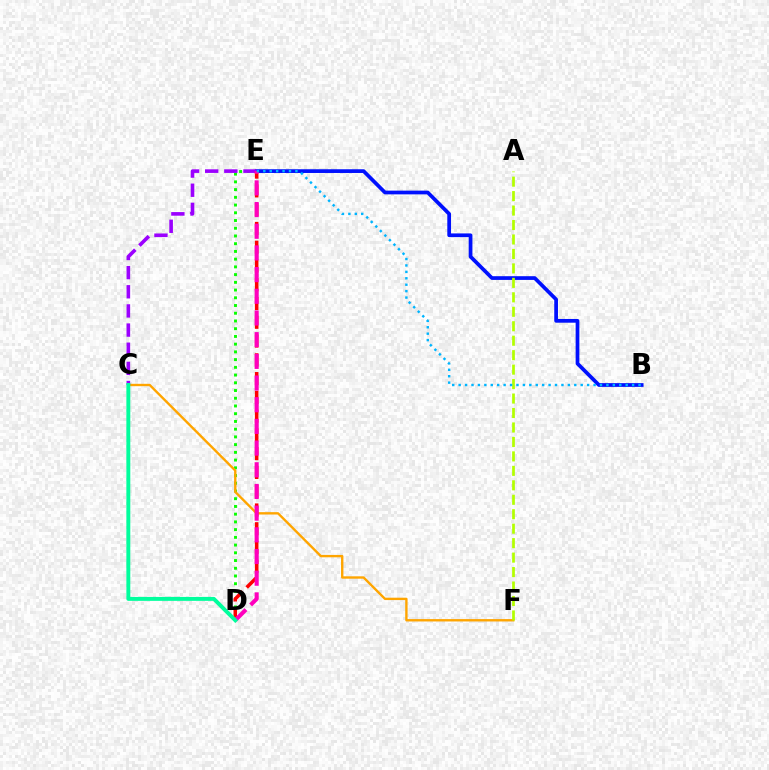{('D', 'E'): [{'color': '#08ff00', 'line_style': 'dotted', 'thickness': 2.1}, {'color': '#ff0000', 'line_style': 'dashed', 'thickness': 2.55}, {'color': '#ff00bd', 'line_style': 'dashed', 'thickness': 2.95}], ('B', 'E'): [{'color': '#0010ff', 'line_style': 'solid', 'thickness': 2.68}, {'color': '#00b5ff', 'line_style': 'dotted', 'thickness': 1.75}], ('C', 'F'): [{'color': '#ffa500', 'line_style': 'solid', 'thickness': 1.71}], ('C', 'E'): [{'color': '#9b00ff', 'line_style': 'dashed', 'thickness': 2.6}], ('A', 'F'): [{'color': '#b3ff00', 'line_style': 'dashed', 'thickness': 1.96}], ('C', 'D'): [{'color': '#00ff9d', 'line_style': 'solid', 'thickness': 2.82}]}